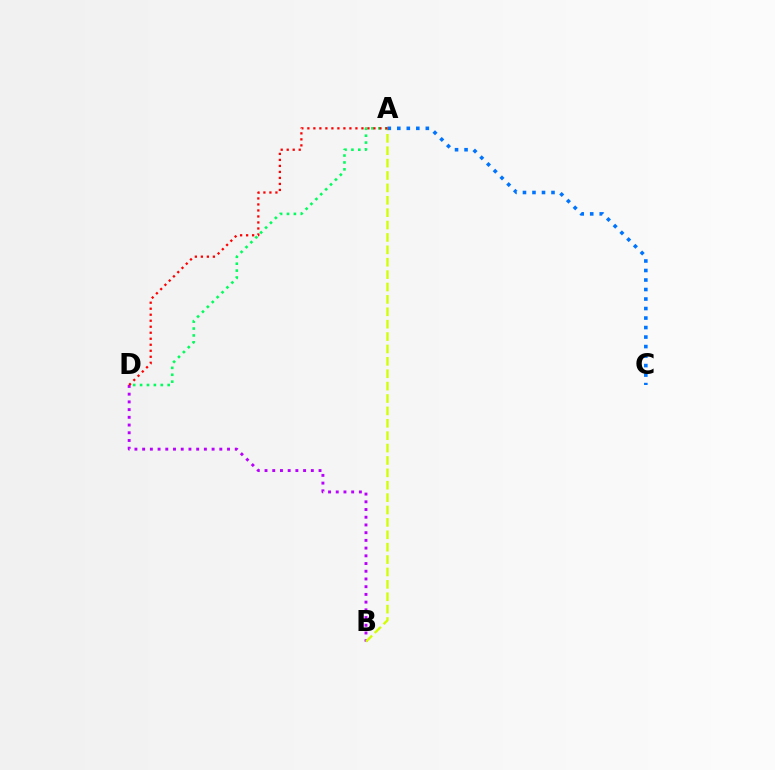{('A', 'D'): [{'color': '#00ff5c', 'line_style': 'dotted', 'thickness': 1.87}, {'color': '#ff0000', 'line_style': 'dotted', 'thickness': 1.63}], ('B', 'D'): [{'color': '#b900ff', 'line_style': 'dotted', 'thickness': 2.1}], ('A', 'B'): [{'color': '#d1ff00', 'line_style': 'dashed', 'thickness': 1.68}], ('A', 'C'): [{'color': '#0074ff', 'line_style': 'dotted', 'thickness': 2.58}]}